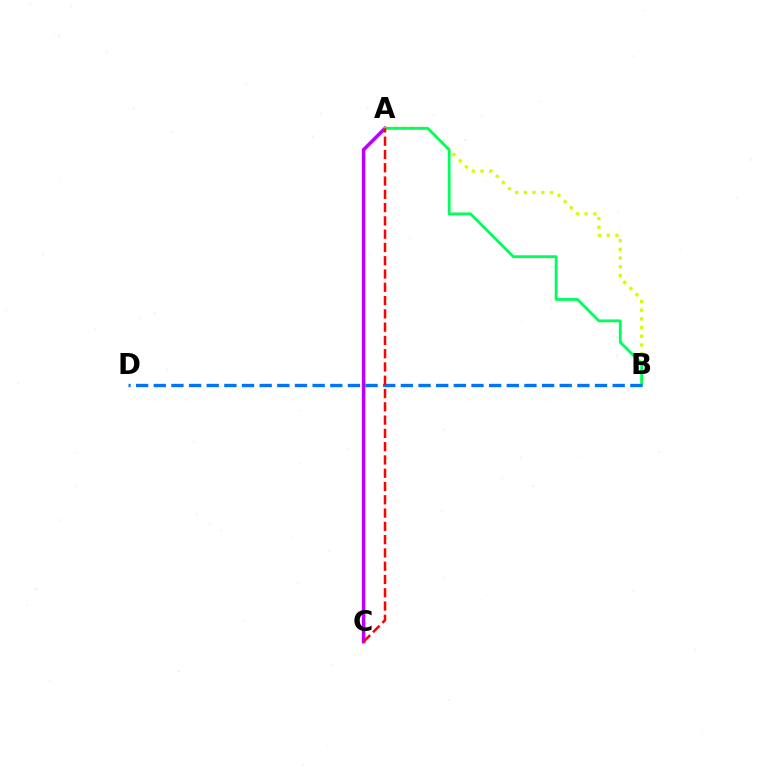{('A', 'C'): [{'color': '#b900ff', 'line_style': 'solid', 'thickness': 2.55}, {'color': '#ff0000', 'line_style': 'dashed', 'thickness': 1.8}], ('A', 'B'): [{'color': '#d1ff00', 'line_style': 'dotted', 'thickness': 2.36}, {'color': '#00ff5c', 'line_style': 'solid', 'thickness': 2.03}], ('B', 'D'): [{'color': '#0074ff', 'line_style': 'dashed', 'thickness': 2.4}]}